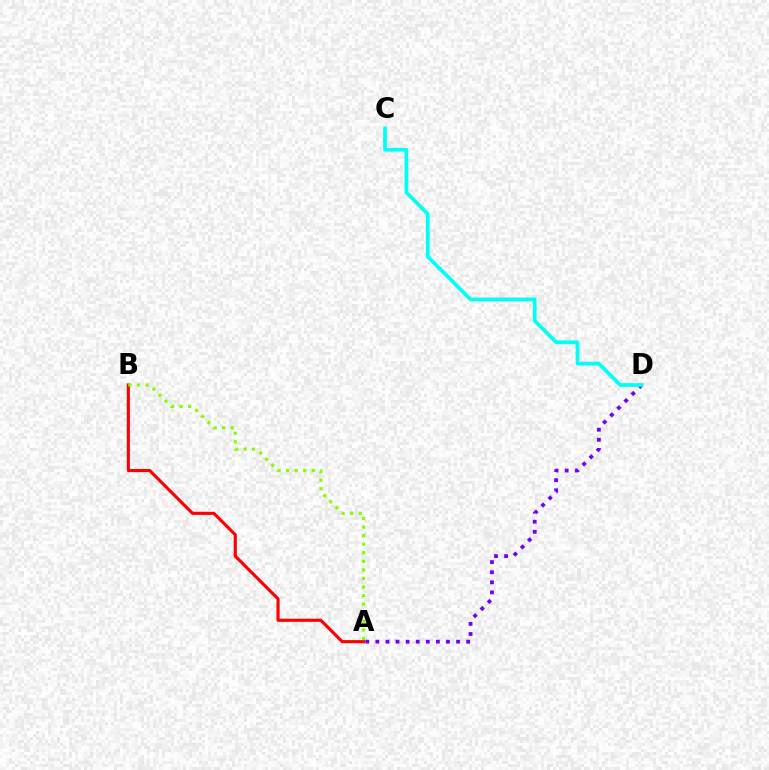{('A', 'D'): [{'color': '#7200ff', 'line_style': 'dotted', 'thickness': 2.74}], ('A', 'B'): [{'color': '#ff0000', 'line_style': 'solid', 'thickness': 2.26}, {'color': '#84ff00', 'line_style': 'dotted', 'thickness': 2.33}], ('C', 'D'): [{'color': '#00fff6', 'line_style': 'solid', 'thickness': 2.69}]}